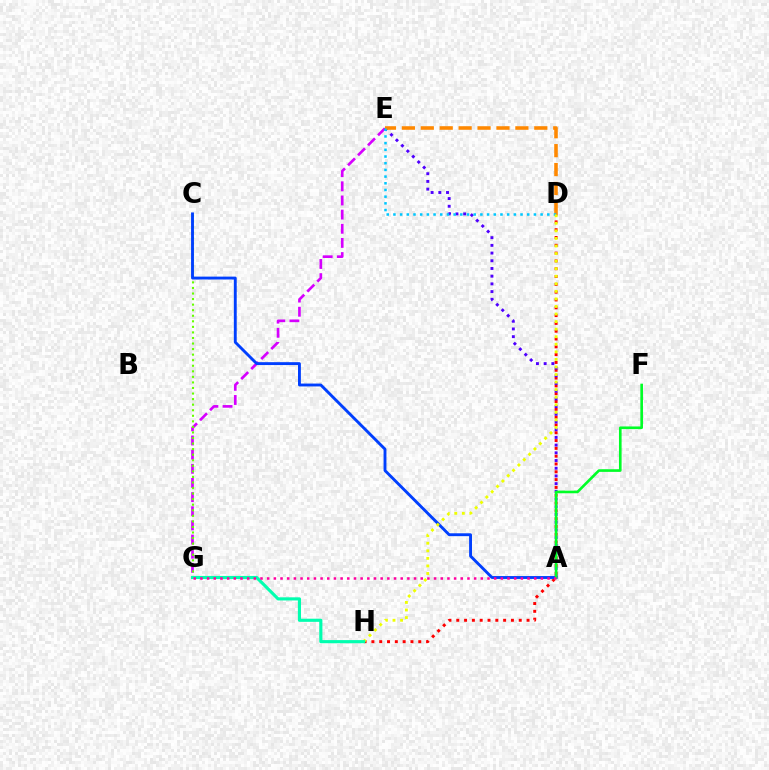{('E', 'G'): [{'color': '#d600ff', 'line_style': 'dashed', 'thickness': 1.92}], ('D', 'H'): [{'color': '#ff0000', 'line_style': 'dotted', 'thickness': 2.12}, {'color': '#eeff00', 'line_style': 'dotted', 'thickness': 2.05}], ('C', 'G'): [{'color': '#66ff00', 'line_style': 'dotted', 'thickness': 1.51}], ('A', 'C'): [{'color': '#003fff', 'line_style': 'solid', 'thickness': 2.07}], ('A', 'E'): [{'color': '#4f00ff', 'line_style': 'dotted', 'thickness': 2.09}], ('D', 'E'): [{'color': '#ff8800', 'line_style': 'dashed', 'thickness': 2.57}, {'color': '#00c7ff', 'line_style': 'dotted', 'thickness': 1.82}], ('G', 'H'): [{'color': '#00ffaf', 'line_style': 'solid', 'thickness': 2.26}], ('A', 'F'): [{'color': '#00ff27', 'line_style': 'solid', 'thickness': 1.9}], ('A', 'G'): [{'color': '#ff00a0', 'line_style': 'dotted', 'thickness': 1.81}]}